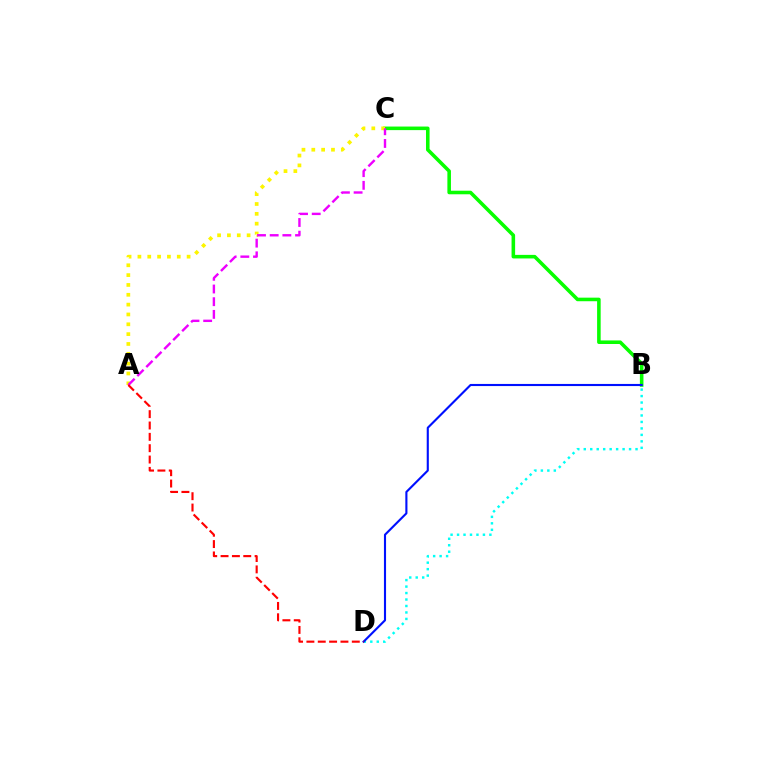{('B', 'C'): [{'color': '#08ff00', 'line_style': 'solid', 'thickness': 2.57}], ('B', 'D'): [{'color': '#00fff6', 'line_style': 'dotted', 'thickness': 1.76}, {'color': '#0010ff', 'line_style': 'solid', 'thickness': 1.53}], ('A', 'C'): [{'color': '#fcf500', 'line_style': 'dotted', 'thickness': 2.67}, {'color': '#ee00ff', 'line_style': 'dashed', 'thickness': 1.72}], ('A', 'D'): [{'color': '#ff0000', 'line_style': 'dashed', 'thickness': 1.54}]}